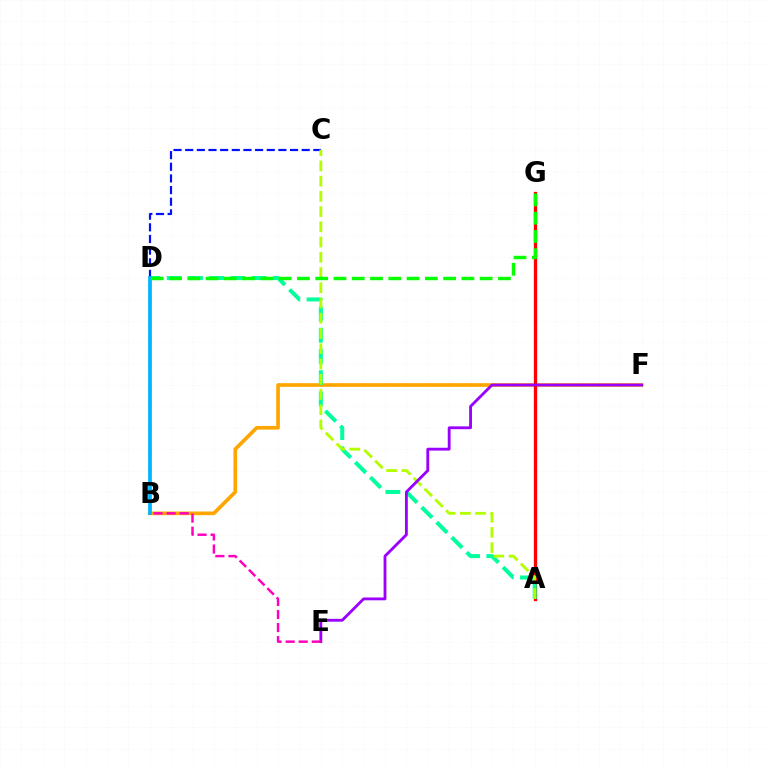{('B', 'F'): [{'color': '#ffa500', 'line_style': 'solid', 'thickness': 2.64}], ('A', 'G'): [{'color': '#ff0000', 'line_style': 'solid', 'thickness': 2.37}], ('A', 'D'): [{'color': '#00ff9d', 'line_style': 'dashed', 'thickness': 2.89}], ('C', 'D'): [{'color': '#0010ff', 'line_style': 'dashed', 'thickness': 1.58}], ('B', 'D'): [{'color': '#00b5ff', 'line_style': 'solid', 'thickness': 2.69}], ('A', 'C'): [{'color': '#b3ff00', 'line_style': 'dashed', 'thickness': 2.07}], ('D', 'G'): [{'color': '#08ff00', 'line_style': 'dashed', 'thickness': 2.48}], ('E', 'F'): [{'color': '#9b00ff', 'line_style': 'solid', 'thickness': 2.04}], ('B', 'E'): [{'color': '#ff00bd', 'line_style': 'dashed', 'thickness': 1.78}]}